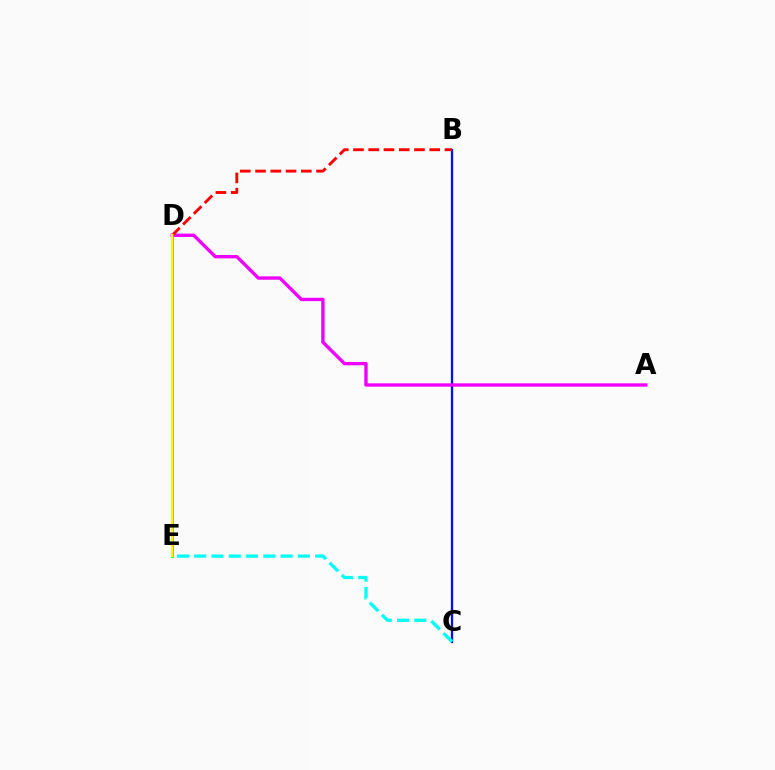{('B', 'C'): [{'color': '#0010ff', 'line_style': 'solid', 'thickness': 1.65}], ('A', 'D'): [{'color': '#ee00ff', 'line_style': 'solid', 'thickness': 2.42}], ('C', 'E'): [{'color': '#00fff6', 'line_style': 'dashed', 'thickness': 2.35}], ('B', 'D'): [{'color': '#ff0000', 'line_style': 'dashed', 'thickness': 2.07}], ('D', 'E'): [{'color': '#08ff00', 'line_style': 'solid', 'thickness': 1.93}, {'color': '#fcf500', 'line_style': 'solid', 'thickness': 1.62}]}